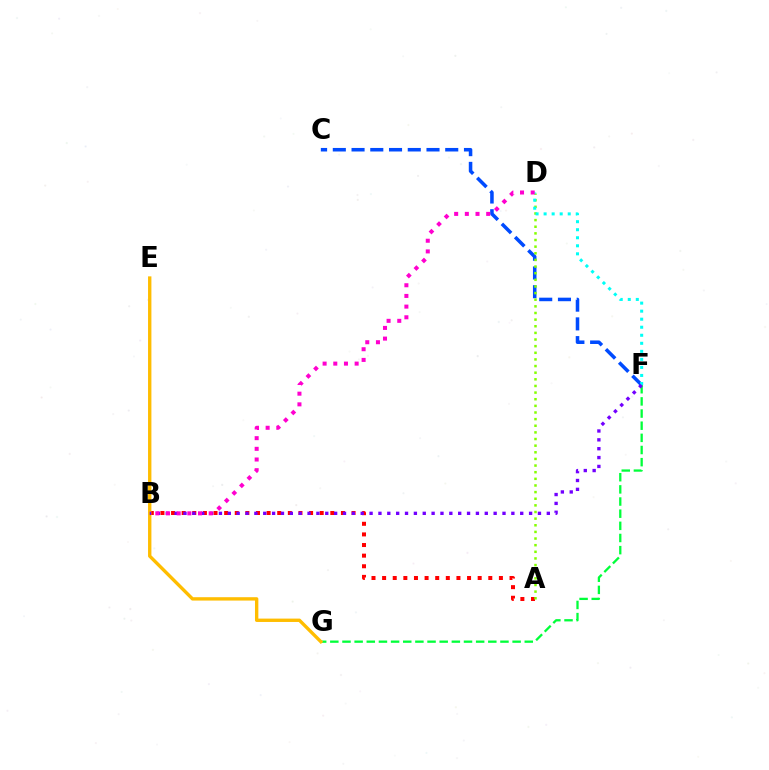{('A', 'B'): [{'color': '#ff0000', 'line_style': 'dotted', 'thickness': 2.88}], ('C', 'F'): [{'color': '#004bff', 'line_style': 'dashed', 'thickness': 2.55}], ('F', 'G'): [{'color': '#00ff39', 'line_style': 'dashed', 'thickness': 1.65}], ('A', 'D'): [{'color': '#84ff00', 'line_style': 'dotted', 'thickness': 1.8}], ('D', 'F'): [{'color': '#00fff6', 'line_style': 'dotted', 'thickness': 2.18}], ('E', 'G'): [{'color': '#ffbd00', 'line_style': 'solid', 'thickness': 2.42}], ('B', 'F'): [{'color': '#7200ff', 'line_style': 'dotted', 'thickness': 2.41}], ('B', 'D'): [{'color': '#ff00cf', 'line_style': 'dotted', 'thickness': 2.9}]}